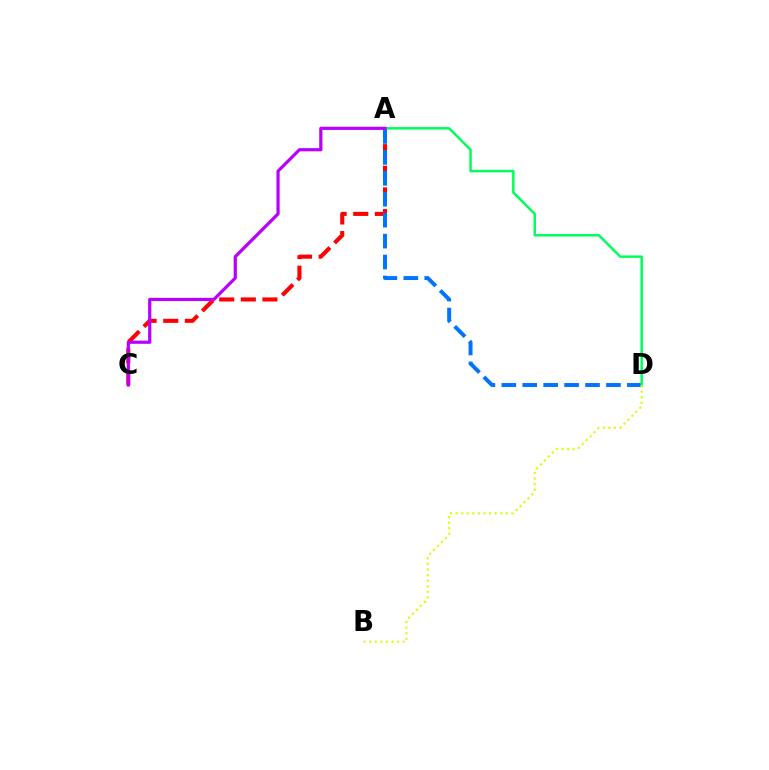{('A', 'C'): [{'color': '#ff0000', 'line_style': 'dashed', 'thickness': 2.94}, {'color': '#b900ff', 'line_style': 'solid', 'thickness': 2.31}], ('A', 'D'): [{'color': '#0074ff', 'line_style': 'dashed', 'thickness': 2.84}, {'color': '#00ff5c', 'line_style': 'solid', 'thickness': 1.8}], ('B', 'D'): [{'color': '#d1ff00', 'line_style': 'dotted', 'thickness': 1.52}]}